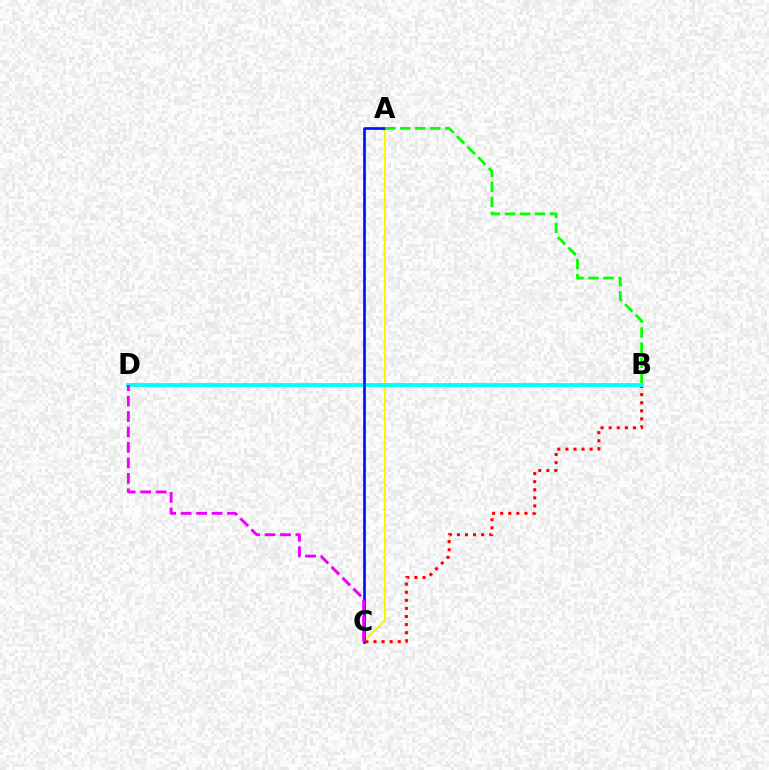{('B', 'C'): [{'color': '#ff0000', 'line_style': 'dotted', 'thickness': 2.2}], ('A', 'C'): [{'color': '#fcf500', 'line_style': 'solid', 'thickness': 1.5}, {'color': '#0010ff', 'line_style': 'solid', 'thickness': 1.93}], ('B', 'D'): [{'color': '#00fff6', 'line_style': 'solid', 'thickness': 2.74}], ('A', 'B'): [{'color': '#08ff00', 'line_style': 'dashed', 'thickness': 2.04}], ('C', 'D'): [{'color': '#ee00ff', 'line_style': 'dashed', 'thickness': 2.1}]}